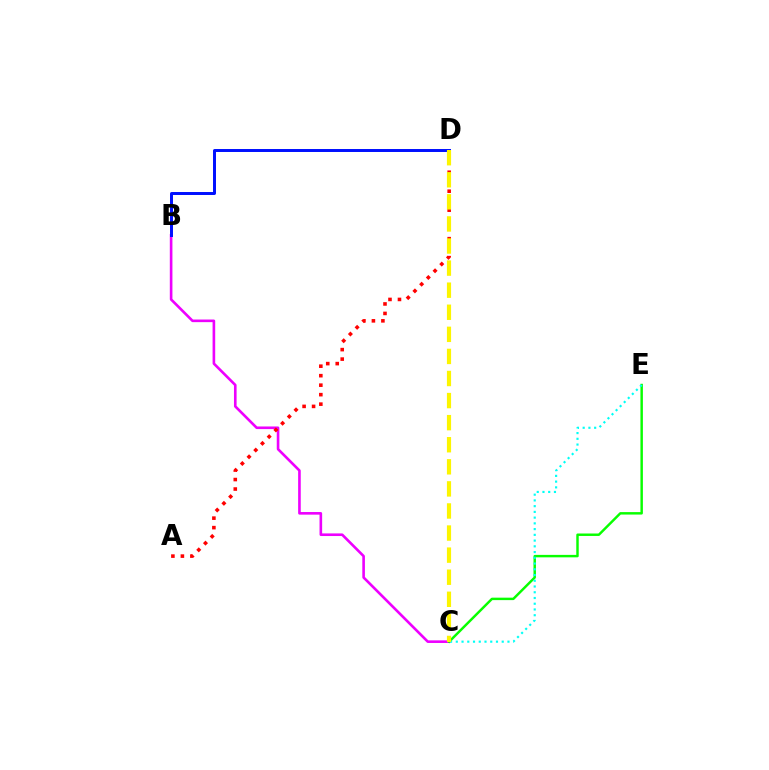{('B', 'C'): [{'color': '#ee00ff', 'line_style': 'solid', 'thickness': 1.89}], ('B', 'D'): [{'color': '#0010ff', 'line_style': 'solid', 'thickness': 2.14}], ('C', 'E'): [{'color': '#08ff00', 'line_style': 'solid', 'thickness': 1.77}, {'color': '#00fff6', 'line_style': 'dotted', 'thickness': 1.56}], ('A', 'D'): [{'color': '#ff0000', 'line_style': 'dotted', 'thickness': 2.58}], ('C', 'D'): [{'color': '#fcf500', 'line_style': 'dashed', 'thickness': 3.0}]}